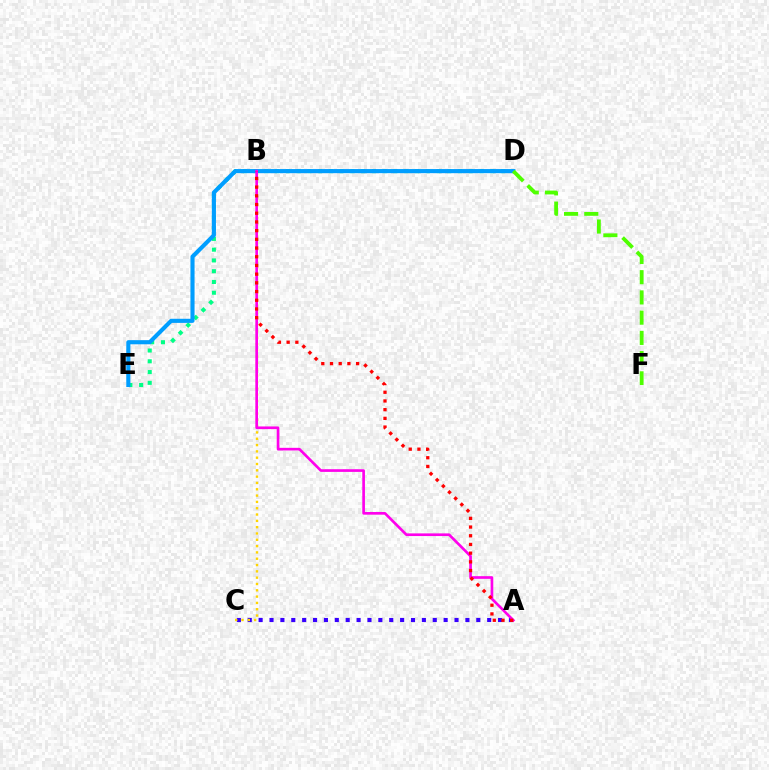{('D', 'E'): [{'color': '#00ff86', 'line_style': 'dotted', 'thickness': 2.93}, {'color': '#009eff', 'line_style': 'solid', 'thickness': 2.96}], ('A', 'C'): [{'color': '#3700ff', 'line_style': 'dotted', 'thickness': 2.96}], ('B', 'C'): [{'color': '#ffd500', 'line_style': 'dotted', 'thickness': 1.72}], ('A', 'B'): [{'color': '#ff00ed', 'line_style': 'solid', 'thickness': 1.92}, {'color': '#ff0000', 'line_style': 'dotted', 'thickness': 2.36}], ('D', 'F'): [{'color': '#4fff00', 'line_style': 'dashed', 'thickness': 2.75}]}